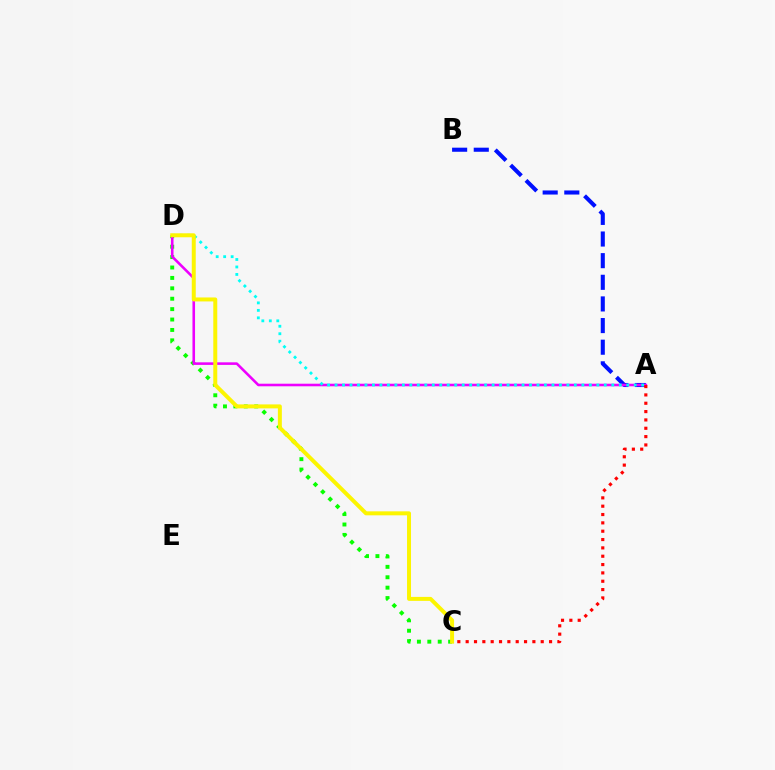{('C', 'D'): [{'color': '#08ff00', 'line_style': 'dotted', 'thickness': 2.83}, {'color': '#fcf500', 'line_style': 'solid', 'thickness': 2.86}], ('A', 'B'): [{'color': '#0010ff', 'line_style': 'dashed', 'thickness': 2.94}], ('A', 'D'): [{'color': '#ee00ff', 'line_style': 'solid', 'thickness': 1.86}, {'color': '#00fff6', 'line_style': 'dotted', 'thickness': 2.03}], ('A', 'C'): [{'color': '#ff0000', 'line_style': 'dotted', 'thickness': 2.27}]}